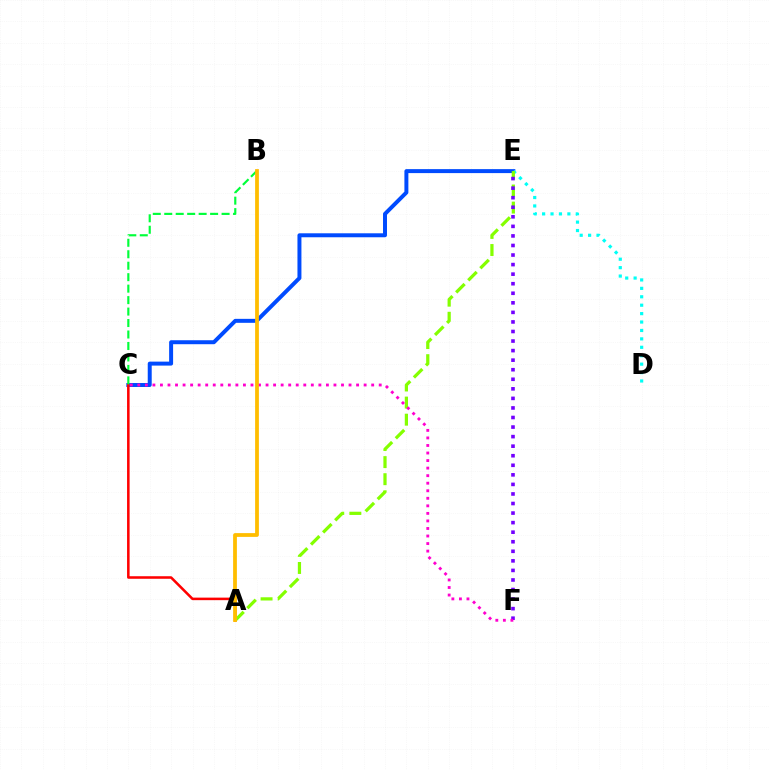{('C', 'E'): [{'color': '#004bff', 'line_style': 'solid', 'thickness': 2.86}], ('A', 'C'): [{'color': '#ff0000', 'line_style': 'solid', 'thickness': 1.83}], ('B', 'C'): [{'color': '#00ff39', 'line_style': 'dashed', 'thickness': 1.56}], ('D', 'E'): [{'color': '#00fff6', 'line_style': 'dotted', 'thickness': 2.29}], ('A', 'E'): [{'color': '#84ff00', 'line_style': 'dashed', 'thickness': 2.32}], ('E', 'F'): [{'color': '#7200ff', 'line_style': 'dotted', 'thickness': 2.6}], ('C', 'F'): [{'color': '#ff00cf', 'line_style': 'dotted', 'thickness': 2.05}], ('A', 'B'): [{'color': '#ffbd00', 'line_style': 'solid', 'thickness': 2.71}]}